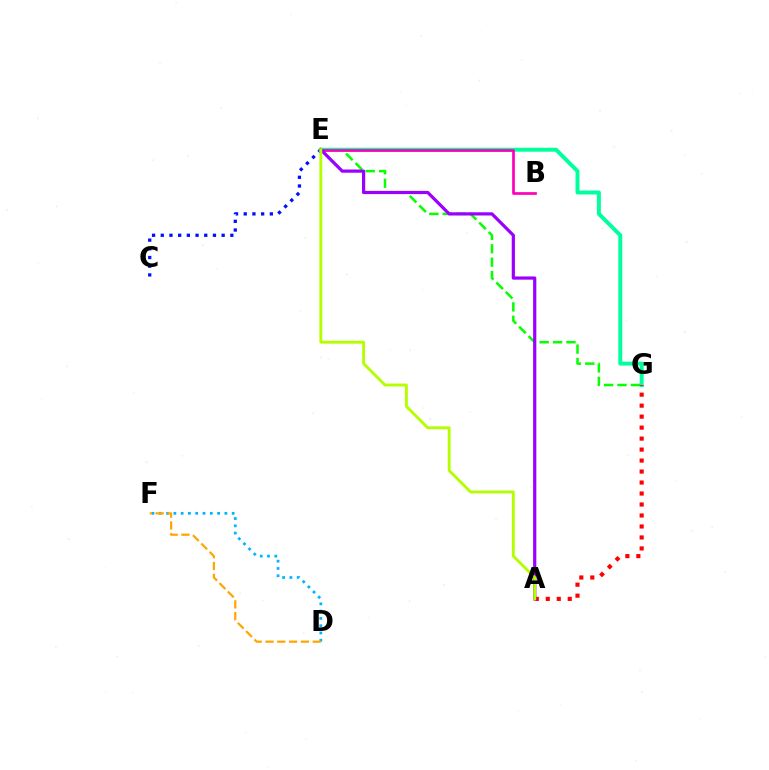{('D', 'F'): [{'color': '#00b5ff', 'line_style': 'dotted', 'thickness': 1.98}, {'color': '#ffa500', 'line_style': 'dashed', 'thickness': 1.6}], ('C', 'E'): [{'color': '#0010ff', 'line_style': 'dotted', 'thickness': 2.36}], ('E', 'G'): [{'color': '#08ff00', 'line_style': 'dashed', 'thickness': 1.82}, {'color': '#00ff9d', 'line_style': 'solid', 'thickness': 2.84}], ('A', 'G'): [{'color': '#ff0000', 'line_style': 'dotted', 'thickness': 2.98}], ('B', 'E'): [{'color': '#ff00bd', 'line_style': 'solid', 'thickness': 1.96}], ('A', 'E'): [{'color': '#9b00ff', 'line_style': 'solid', 'thickness': 2.31}, {'color': '#b3ff00', 'line_style': 'solid', 'thickness': 2.07}]}